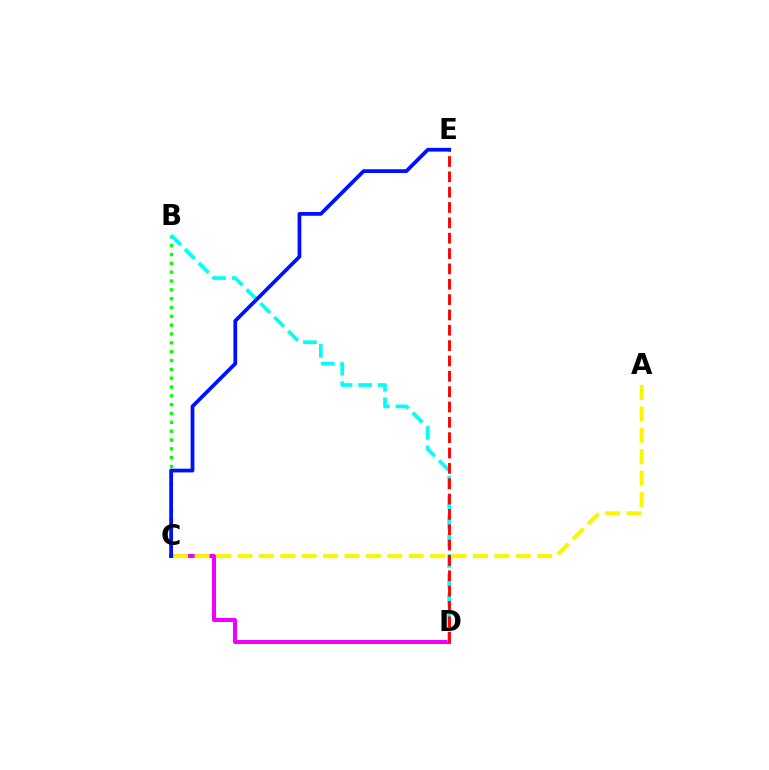{('B', 'C'): [{'color': '#08ff00', 'line_style': 'dotted', 'thickness': 2.4}], ('C', 'D'): [{'color': '#ee00ff', 'line_style': 'solid', 'thickness': 2.88}], ('A', 'C'): [{'color': '#fcf500', 'line_style': 'dashed', 'thickness': 2.91}], ('B', 'D'): [{'color': '#00fff6', 'line_style': 'dashed', 'thickness': 2.66}], ('D', 'E'): [{'color': '#ff0000', 'line_style': 'dashed', 'thickness': 2.08}], ('C', 'E'): [{'color': '#0010ff', 'line_style': 'solid', 'thickness': 2.7}]}